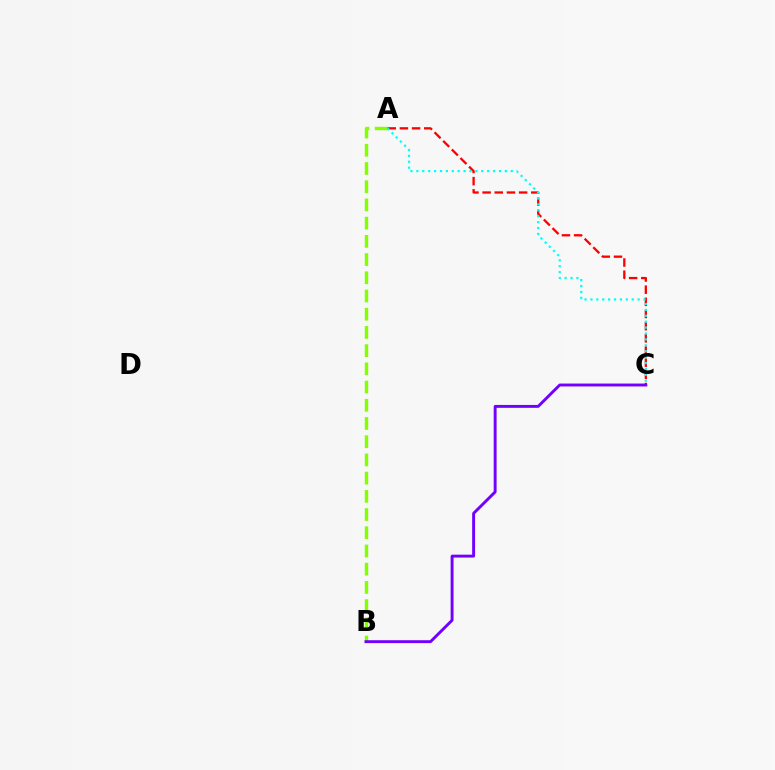{('A', 'B'): [{'color': '#84ff00', 'line_style': 'dashed', 'thickness': 2.47}], ('A', 'C'): [{'color': '#ff0000', 'line_style': 'dashed', 'thickness': 1.65}, {'color': '#00fff6', 'line_style': 'dotted', 'thickness': 1.6}], ('B', 'C'): [{'color': '#7200ff', 'line_style': 'solid', 'thickness': 2.09}]}